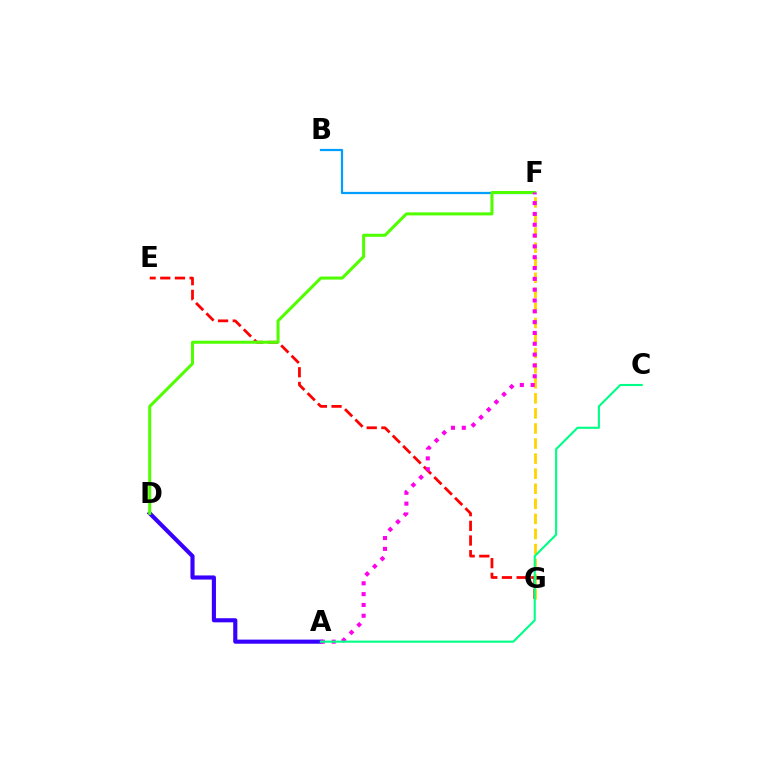{('B', 'F'): [{'color': '#009eff', 'line_style': 'solid', 'thickness': 1.61}], ('A', 'D'): [{'color': '#3700ff', 'line_style': 'solid', 'thickness': 2.96}], ('E', 'G'): [{'color': '#ff0000', 'line_style': 'dashed', 'thickness': 1.99}], ('F', 'G'): [{'color': '#ffd500', 'line_style': 'dashed', 'thickness': 2.05}], ('D', 'F'): [{'color': '#4fff00', 'line_style': 'solid', 'thickness': 2.18}], ('A', 'F'): [{'color': '#ff00ed', 'line_style': 'dotted', 'thickness': 2.94}], ('A', 'C'): [{'color': '#00ff86', 'line_style': 'solid', 'thickness': 1.53}]}